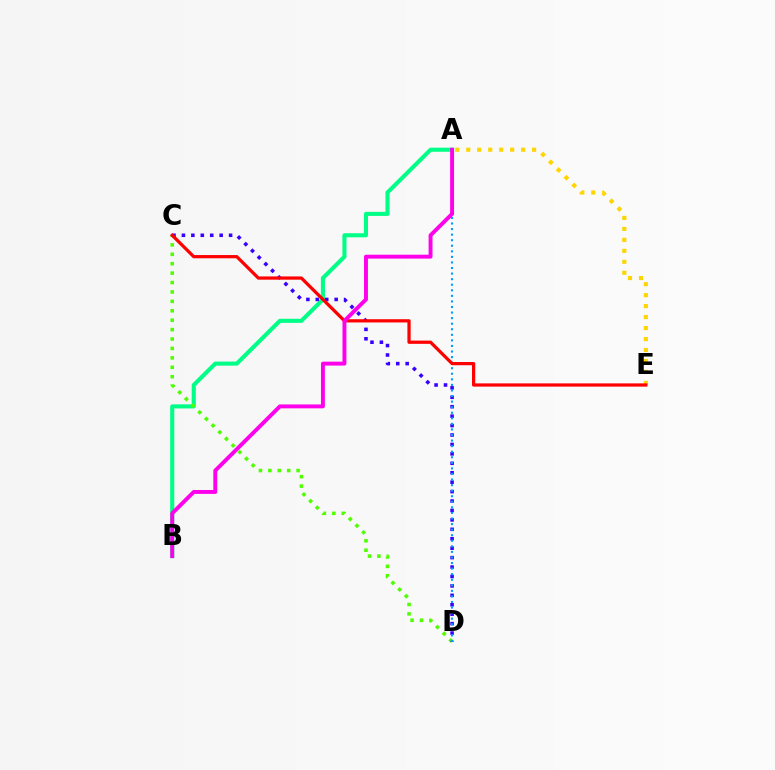{('A', 'B'): [{'color': '#00ff86', 'line_style': 'solid', 'thickness': 2.94}, {'color': '#ff00ed', 'line_style': 'solid', 'thickness': 2.82}], ('C', 'D'): [{'color': '#4fff00', 'line_style': 'dotted', 'thickness': 2.56}, {'color': '#3700ff', 'line_style': 'dotted', 'thickness': 2.56}], ('A', 'E'): [{'color': '#ffd500', 'line_style': 'dotted', 'thickness': 2.98}], ('A', 'D'): [{'color': '#009eff', 'line_style': 'dotted', 'thickness': 1.51}], ('C', 'E'): [{'color': '#ff0000', 'line_style': 'solid', 'thickness': 2.33}]}